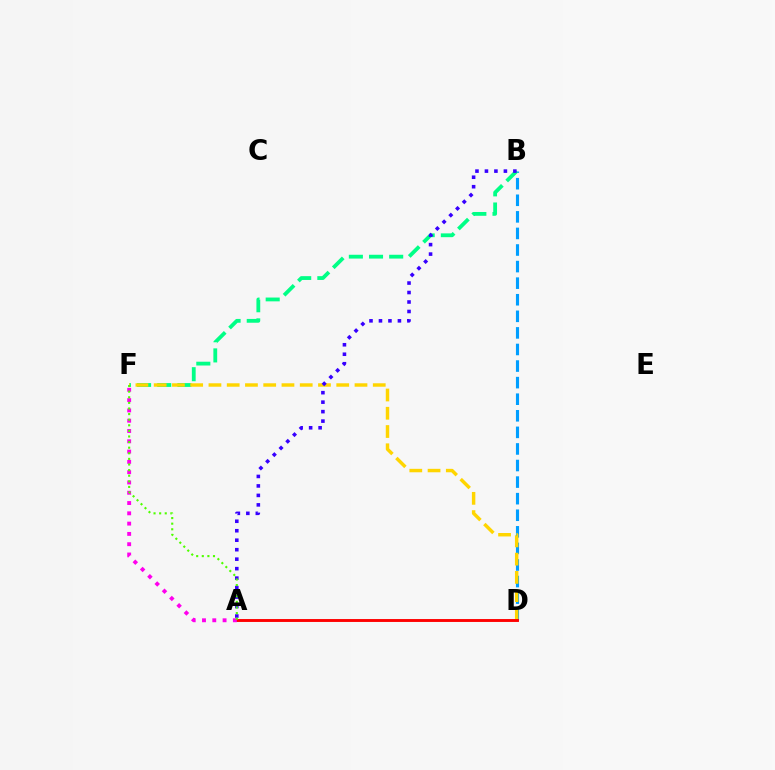{('B', 'D'): [{'color': '#009eff', 'line_style': 'dashed', 'thickness': 2.25}], ('B', 'F'): [{'color': '#00ff86', 'line_style': 'dashed', 'thickness': 2.74}], ('D', 'F'): [{'color': '#ffd500', 'line_style': 'dashed', 'thickness': 2.48}], ('A', 'D'): [{'color': '#ff0000', 'line_style': 'solid', 'thickness': 2.09}], ('A', 'F'): [{'color': '#ff00ed', 'line_style': 'dotted', 'thickness': 2.8}, {'color': '#4fff00', 'line_style': 'dotted', 'thickness': 1.52}], ('A', 'B'): [{'color': '#3700ff', 'line_style': 'dotted', 'thickness': 2.58}]}